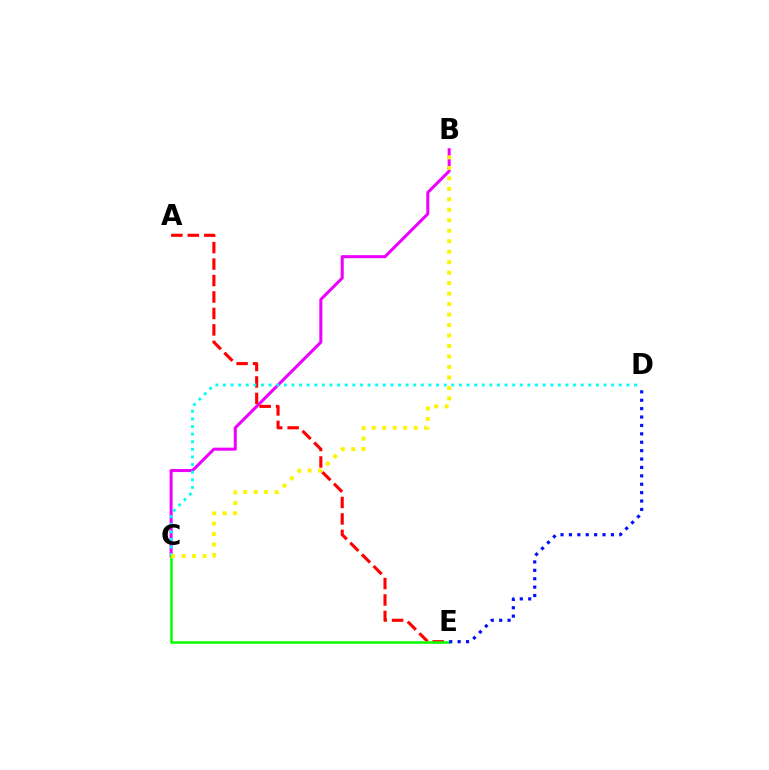{('B', 'C'): [{'color': '#ee00ff', 'line_style': 'solid', 'thickness': 2.18}, {'color': '#fcf500', 'line_style': 'dotted', 'thickness': 2.85}], ('A', 'E'): [{'color': '#ff0000', 'line_style': 'dashed', 'thickness': 2.24}], ('C', 'D'): [{'color': '#00fff6', 'line_style': 'dotted', 'thickness': 2.07}], ('C', 'E'): [{'color': '#08ff00', 'line_style': 'solid', 'thickness': 1.82}], ('D', 'E'): [{'color': '#0010ff', 'line_style': 'dotted', 'thickness': 2.28}]}